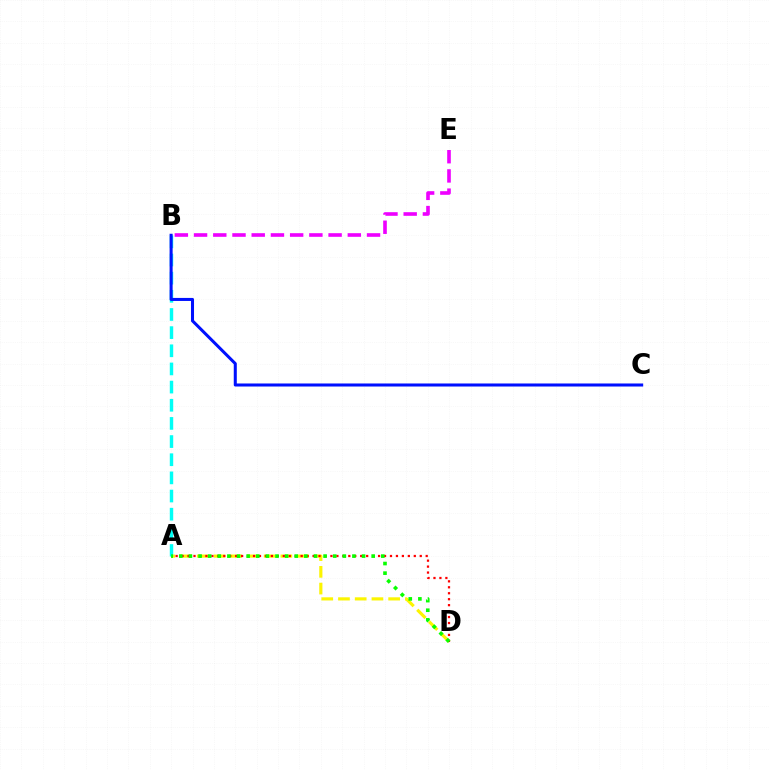{('A', 'D'): [{'color': '#fcf500', 'line_style': 'dashed', 'thickness': 2.27}, {'color': '#ff0000', 'line_style': 'dotted', 'thickness': 1.62}, {'color': '#08ff00', 'line_style': 'dotted', 'thickness': 2.61}], ('A', 'B'): [{'color': '#00fff6', 'line_style': 'dashed', 'thickness': 2.47}], ('B', 'E'): [{'color': '#ee00ff', 'line_style': 'dashed', 'thickness': 2.61}], ('B', 'C'): [{'color': '#0010ff', 'line_style': 'solid', 'thickness': 2.19}]}